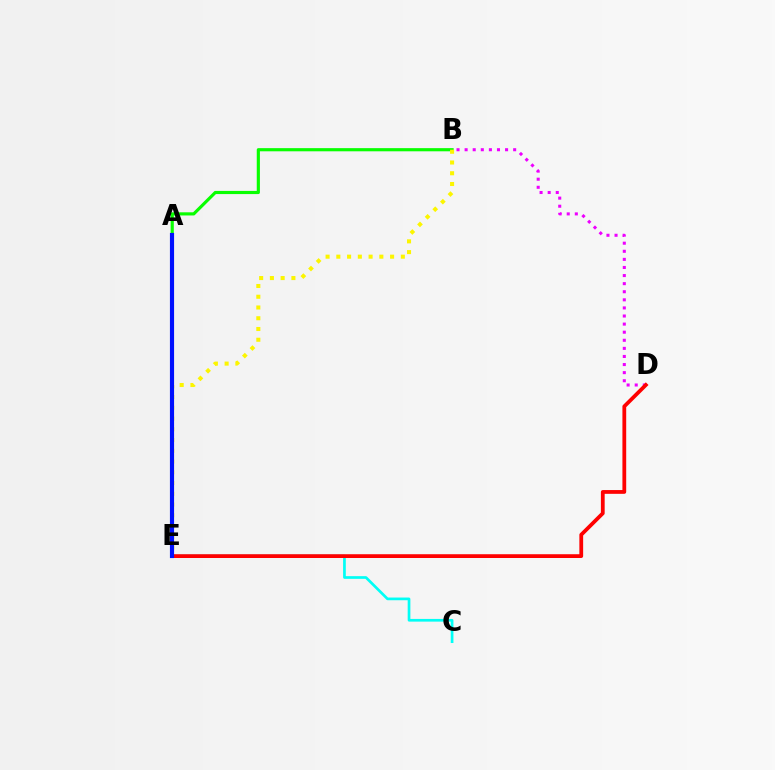{('A', 'B'): [{'color': '#08ff00', 'line_style': 'solid', 'thickness': 2.27}], ('B', 'E'): [{'color': '#fcf500', 'line_style': 'dotted', 'thickness': 2.92}], ('C', 'E'): [{'color': '#00fff6', 'line_style': 'solid', 'thickness': 1.94}], ('B', 'D'): [{'color': '#ee00ff', 'line_style': 'dotted', 'thickness': 2.2}], ('D', 'E'): [{'color': '#ff0000', 'line_style': 'solid', 'thickness': 2.72}], ('A', 'E'): [{'color': '#0010ff', 'line_style': 'solid', 'thickness': 2.98}]}